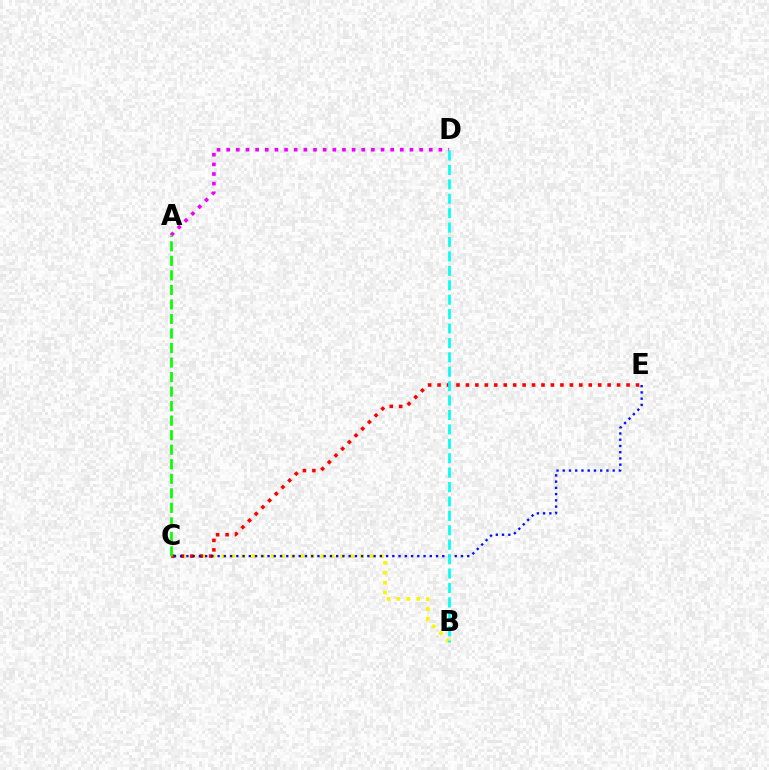{('A', 'D'): [{'color': '#ee00ff', 'line_style': 'dotted', 'thickness': 2.62}], ('B', 'C'): [{'color': '#fcf500', 'line_style': 'dotted', 'thickness': 2.69}], ('C', 'E'): [{'color': '#ff0000', 'line_style': 'dotted', 'thickness': 2.57}, {'color': '#0010ff', 'line_style': 'dotted', 'thickness': 1.7}], ('B', 'D'): [{'color': '#00fff6', 'line_style': 'dashed', 'thickness': 1.96}], ('A', 'C'): [{'color': '#08ff00', 'line_style': 'dashed', 'thickness': 1.97}]}